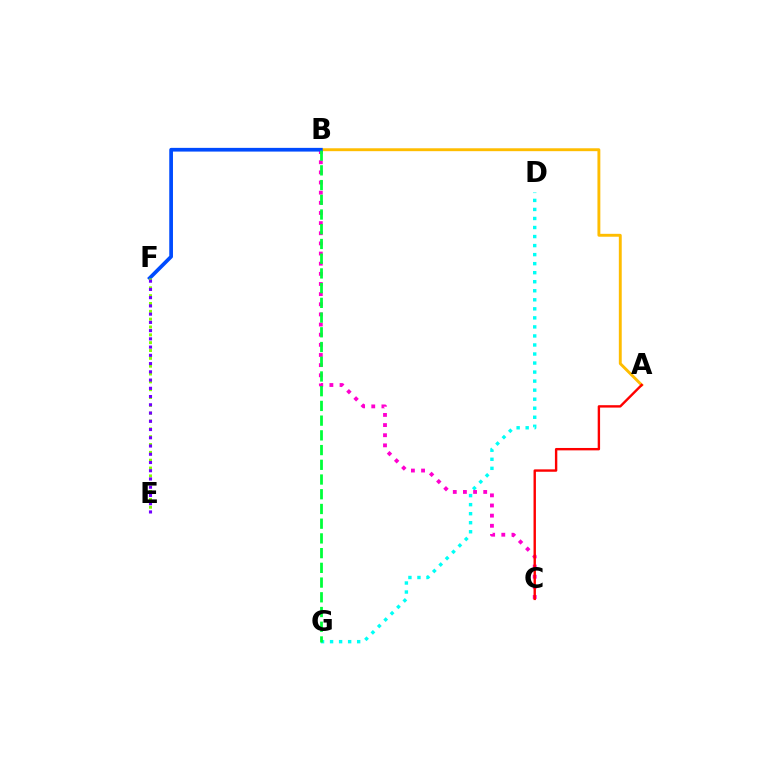{('A', 'B'): [{'color': '#ffbd00', 'line_style': 'solid', 'thickness': 2.08}], ('D', 'G'): [{'color': '#00fff6', 'line_style': 'dotted', 'thickness': 2.45}], ('B', 'C'): [{'color': '#ff00cf', 'line_style': 'dotted', 'thickness': 2.76}], ('B', 'F'): [{'color': '#004bff', 'line_style': 'solid', 'thickness': 2.67}], ('E', 'F'): [{'color': '#84ff00', 'line_style': 'dotted', 'thickness': 2.13}, {'color': '#7200ff', 'line_style': 'dotted', 'thickness': 2.24}], ('A', 'C'): [{'color': '#ff0000', 'line_style': 'solid', 'thickness': 1.73}], ('B', 'G'): [{'color': '#00ff39', 'line_style': 'dashed', 'thickness': 2.0}]}